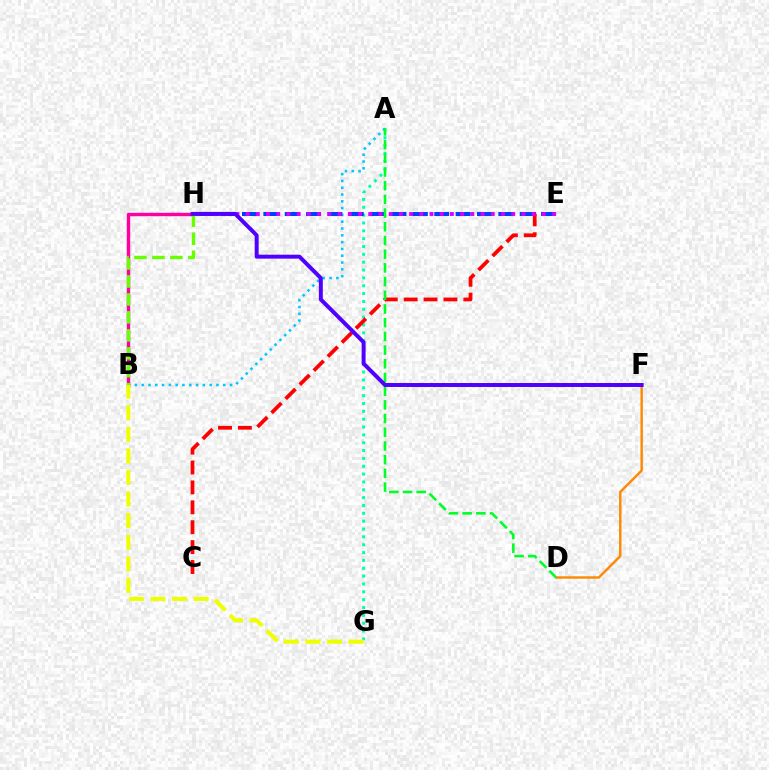{('A', 'G'): [{'color': '#00ffaf', 'line_style': 'dotted', 'thickness': 2.13}], ('C', 'E'): [{'color': '#ff0000', 'line_style': 'dashed', 'thickness': 2.7}], ('A', 'B'): [{'color': '#00c7ff', 'line_style': 'dotted', 'thickness': 1.85}], ('B', 'H'): [{'color': '#ff00a0', 'line_style': 'solid', 'thickness': 2.46}, {'color': '#66ff00', 'line_style': 'dashed', 'thickness': 2.44}], ('D', 'F'): [{'color': '#ff8800', 'line_style': 'solid', 'thickness': 1.74}], ('E', 'H'): [{'color': '#003fff', 'line_style': 'dashed', 'thickness': 2.9}, {'color': '#d600ff', 'line_style': 'dotted', 'thickness': 2.78}], ('A', 'D'): [{'color': '#00ff27', 'line_style': 'dashed', 'thickness': 1.86}], ('B', 'G'): [{'color': '#eeff00', 'line_style': 'dashed', 'thickness': 2.93}], ('F', 'H'): [{'color': '#4f00ff', 'line_style': 'solid', 'thickness': 2.85}]}